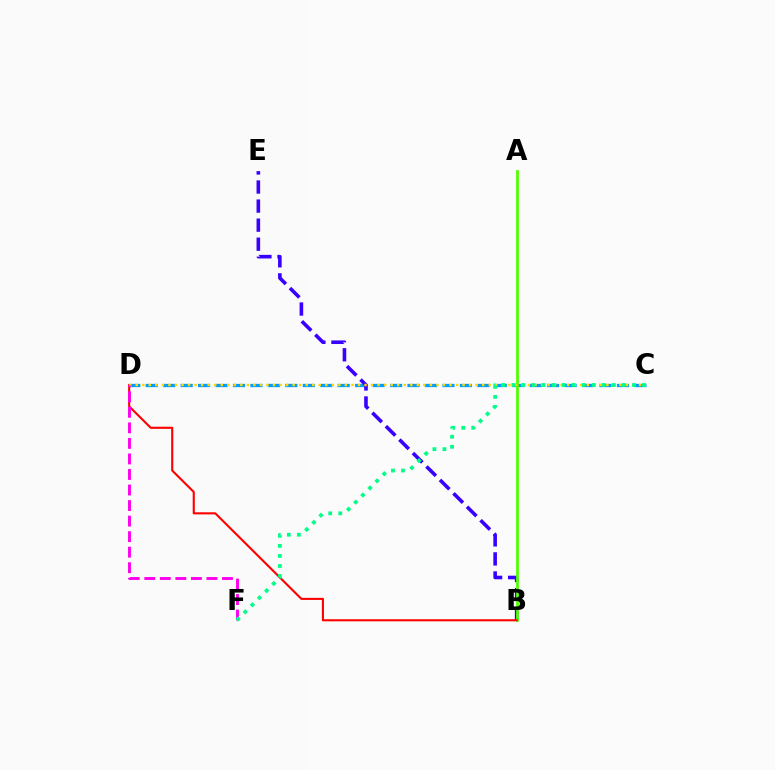{('C', 'D'): [{'color': '#009eff', 'line_style': 'dashed', 'thickness': 2.37}, {'color': '#ffd500', 'line_style': 'dotted', 'thickness': 1.78}], ('B', 'E'): [{'color': '#3700ff', 'line_style': 'dashed', 'thickness': 2.59}], ('A', 'B'): [{'color': '#4fff00', 'line_style': 'solid', 'thickness': 1.98}], ('B', 'D'): [{'color': '#ff0000', 'line_style': 'solid', 'thickness': 1.51}], ('D', 'F'): [{'color': '#ff00ed', 'line_style': 'dashed', 'thickness': 2.11}], ('C', 'F'): [{'color': '#00ff86', 'line_style': 'dotted', 'thickness': 2.73}]}